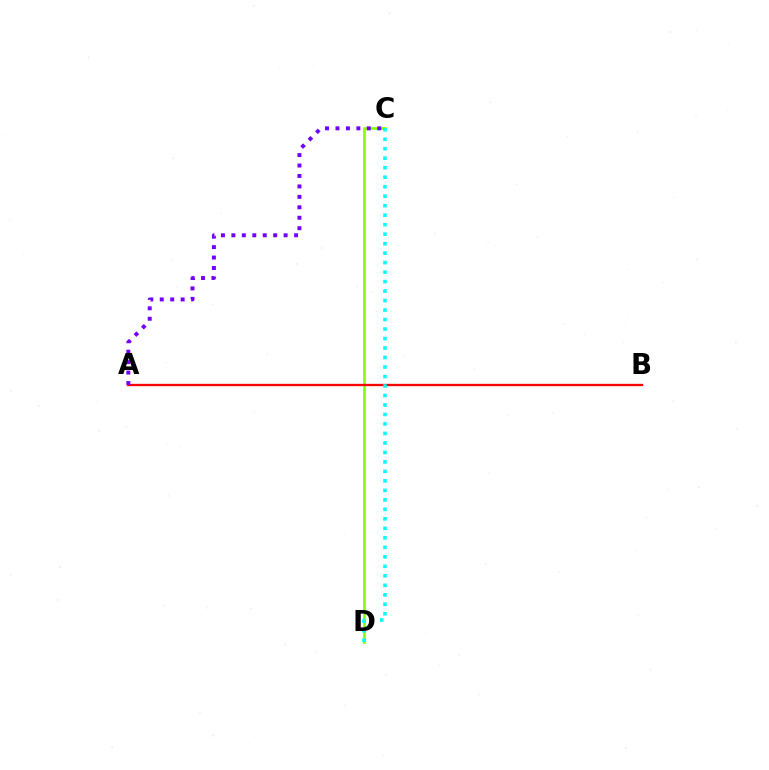{('C', 'D'): [{'color': '#84ff00', 'line_style': 'solid', 'thickness': 1.91}, {'color': '#00fff6', 'line_style': 'dotted', 'thickness': 2.58}], ('A', 'B'): [{'color': '#ff0000', 'line_style': 'solid', 'thickness': 1.68}], ('A', 'C'): [{'color': '#7200ff', 'line_style': 'dotted', 'thickness': 2.84}]}